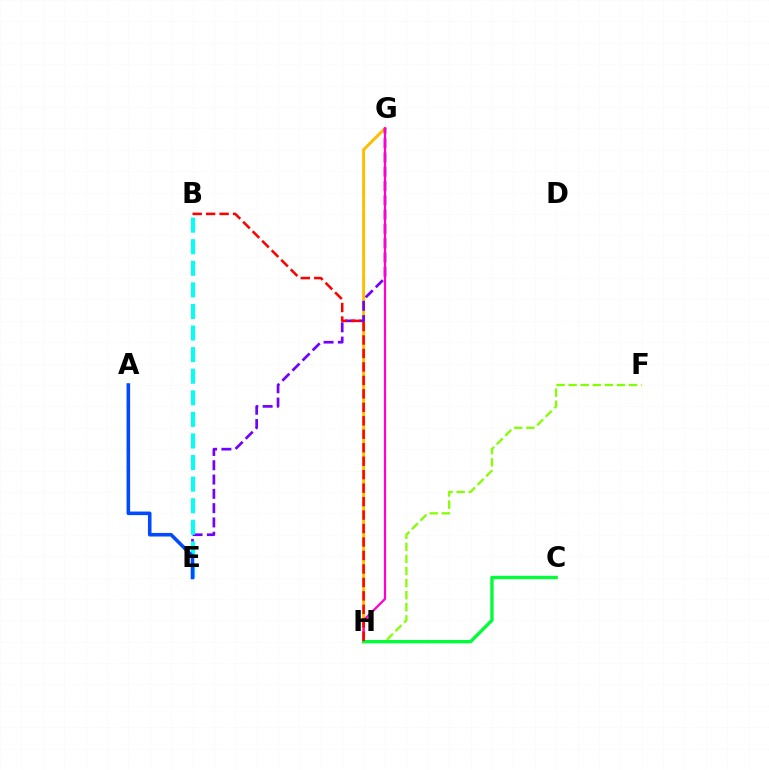{('G', 'H'): [{'color': '#ffbd00', 'line_style': 'solid', 'thickness': 2.13}, {'color': '#ff00cf', 'line_style': 'solid', 'thickness': 1.61}], ('E', 'G'): [{'color': '#7200ff', 'line_style': 'dashed', 'thickness': 1.94}], ('F', 'H'): [{'color': '#84ff00', 'line_style': 'dashed', 'thickness': 1.64}], ('C', 'H'): [{'color': '#00ff39', 'line_style': 'solid', 'thickness': 2.42}], ('B', 'E'): [{'color': '#00fff6', 'line_style': 'dashed', 'thickness': 2.93}], ('A', 'E'): [{'color': '#004bff', 'line_style': 'solid', 'thickness': 2.58}], ('B', 'H'): [{'color': '#ff0000', 'line_style': 'dashed', 'thickness': 1.83}]}